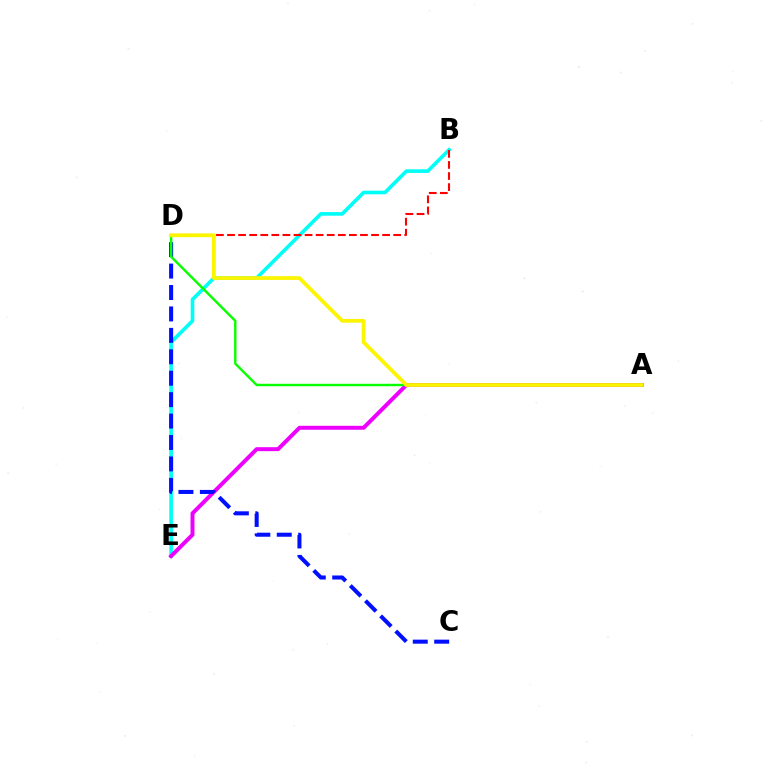{('B', 'E'): [{'color': '#00fff6', 'line_style': 'solid', 'thickness': 2.61}], ('A', 'E'): [{'color': '#ee00ff', 'line_style': 'solid', 'thickness': 2.86}], ('C', 'D'): [{'color': '#0010ff', 'line_style': 'dashed', 'thickness': 2.91}], ('B', 'D'): [{'color': '#ff0000', 'line_style': 'dashed', 'thickness': 1.51}], ('A', 'D'): [{'color': '#08ff00', 'line_style': 'solid', 'thickness': 1.74}, {'color': '#fcf500', 'line_style': 'solid', 'thickness': 2.71}]}